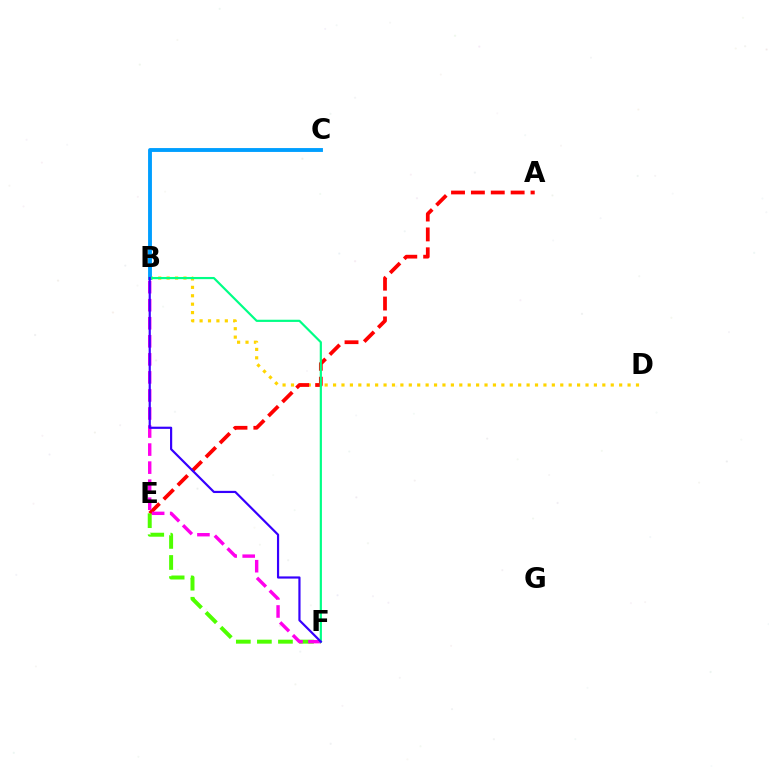{('B', 'D'): [{'color': '#ffd500', 'line_style': 'dotted', 'thickness': 2.29}], ('A', 'E'): [{'color': '#ff0000', 'line_style': 'dashed', 'thickness': 2.7}], ('E', 'F'): [{'color': '#4fff00', 'line_style': 'dashed', 'thickness': 2.86}], ('B', 'C'): [{'color': '#009eff', 'line_style': 'solid', 'thickness': 2.79}], ('B', 'F'): [{'color': '#ff00ed', 'line_style': 'dashed', 'thickness': 2.45}, {'color': '#00ff86', 'line_style': 'solid', 'thickness': 1.57}, {'color': '#3700ff', 'line_style': 'solid', 'thickness': 1.57}]}